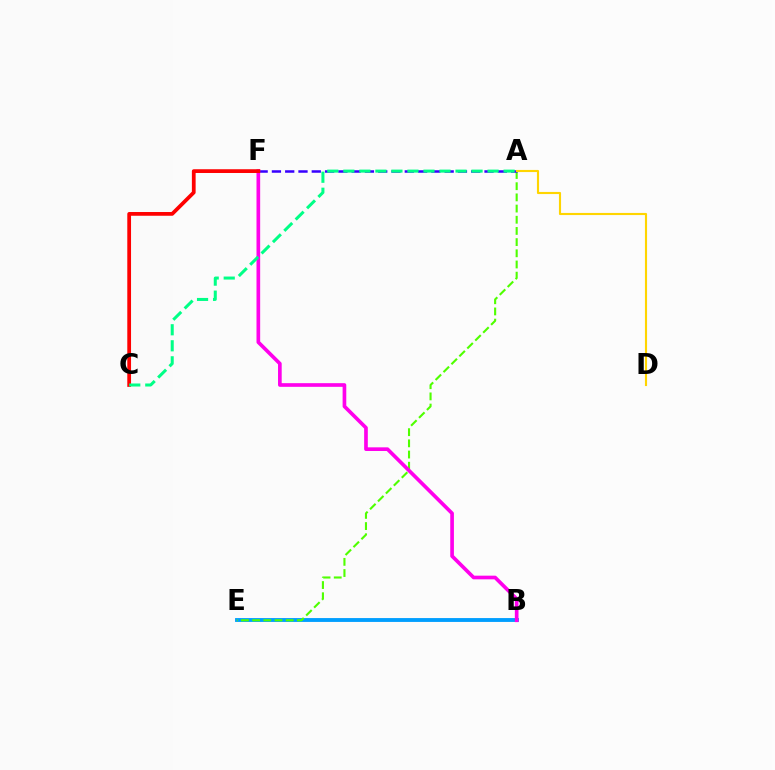{('B', 'E'): [{'color': '#009eff', 'line_style': 'solid', 'thickness': 2.78}], ('A', 'E'): [{'color': '#4fff00', 'line_style': 'dashed', 'thickness': 1.52}], ('A', 'F'): [{'color': '#3700ff', 'line_style': 'dashed', 'thickness': 1.81}], ('A', 'D'): [{'color': '#ffd500', 'line_style': 'solid', 'thickness': 1.53}], ('B', 'F'): [{'color': '#ff00ed', 'line_style': 'solid', 'thickness': 2.64}], ('C', 'F'): [{'color': '#ff0000', 'line_style': 'solid', 'thickness': 2.7}], ('A', 'C'): [{'color': '#00ff86', 'line_style': 'dashed', 'thickness': 2.18}]}